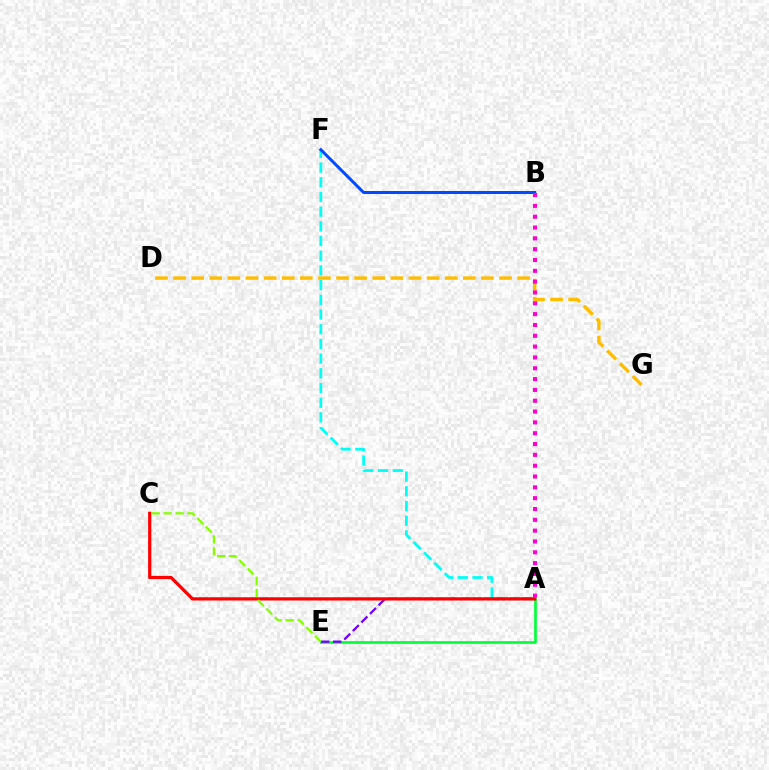{('A', 'F'): [{'color': '#00fff6', 'line_style': 'dashed', 'thickness': 2.0}], ('D', 'G'): [{'color': '#ffbd00', 'line_style': 'dashed', 'thickness': 2.46}], ('A', 'E'): [{'color': '#00ff39', 'line_style': 'solid', 'thickness': 1.93}, {'color': '#7200ff', 'line_style': 'dashed', 'thickness': 1.65}], ('B', 'F'): [{'color': '#004bff', 'line_style': 'solid', 'thickness': 2.16}], ('A', 'C'): [{'color': '#ff0000', 'line_style': 'solid', 'thickness': 2.33}], ('A', 'B'): [{'color': '#ff00cf', 'line_style': 'dotted', 'thickness': 2.94}], ('C', 'E'): [{'color': '#84ff00', 'line_style': 'dashed', 'thickness': 1.62}]}